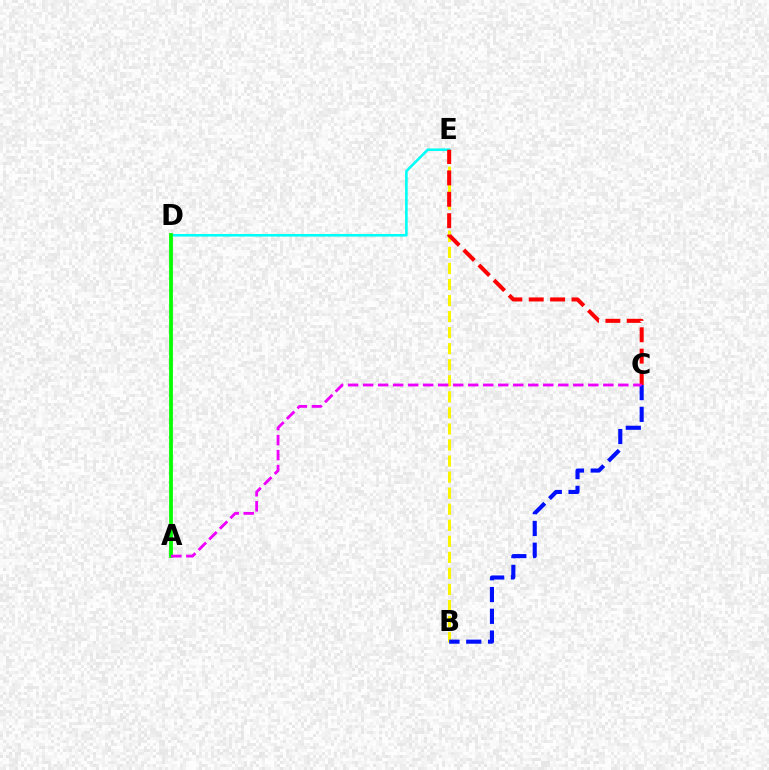{('D', 'E'): [{'color': '#00fff6', 'line_style': 'solid', 'thickness': 1.87}], ('B', 'E'): [{'color': '#fcf500', 'line_style': 'dashed', 'thickness': 2.18}], ('B', 'C'): [{'color': '#0010ff', 'line_style': 'dashed', 'thickness': 2.96}], ('A', 'D'): [{'color': '#08ff00', 'line_style': 'solid', 'thickness': 2.75}], ('C', 'E'): [{'color': '#ff0000', 'line_style': 'dashed', 'thickness': 2.9}], ('A', 'C'): [{'color': '#ee00ff', 'line_style': 'dashed', 'thickness': 2.04}]}